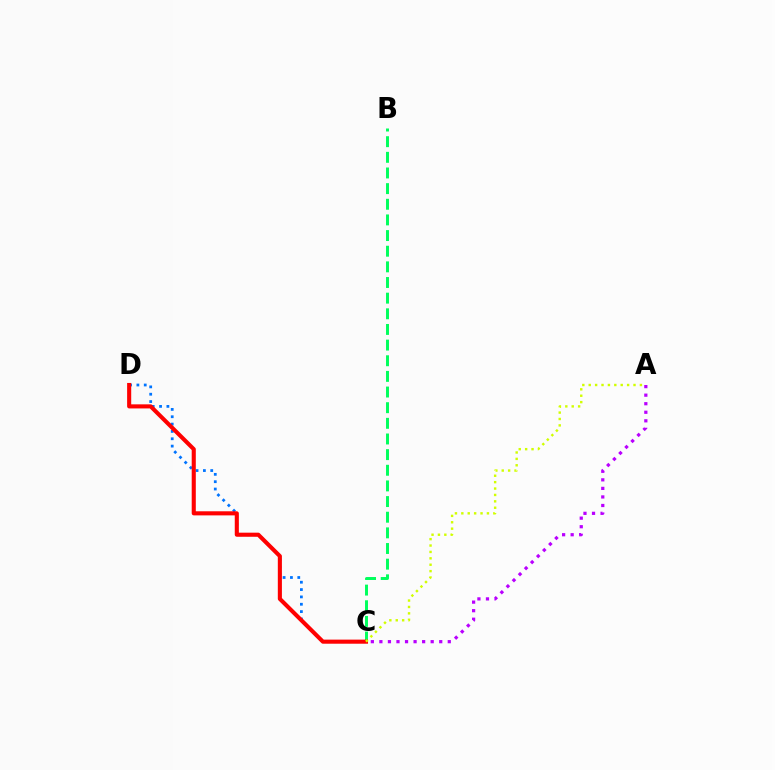{('B', 'C'): [{'color': '#00ff5c', 'line_style': 'dashed', 'thickness': 2.13}], ('C', 'D'): [{'color': '#0074ff', 'line_style': 'dotted', 'thickness': 1.99}, {'color': '#ff0000', 'line_style': 'solid', 'thickness': 2.95}], ('A', 'C'): [{'color': '#d1ff00', 'line_style': 'dotted', 'thickness': 1.74}, {'color': '#b900ff', 'line_style': 'dotted', 'thickness': 2.32}]}